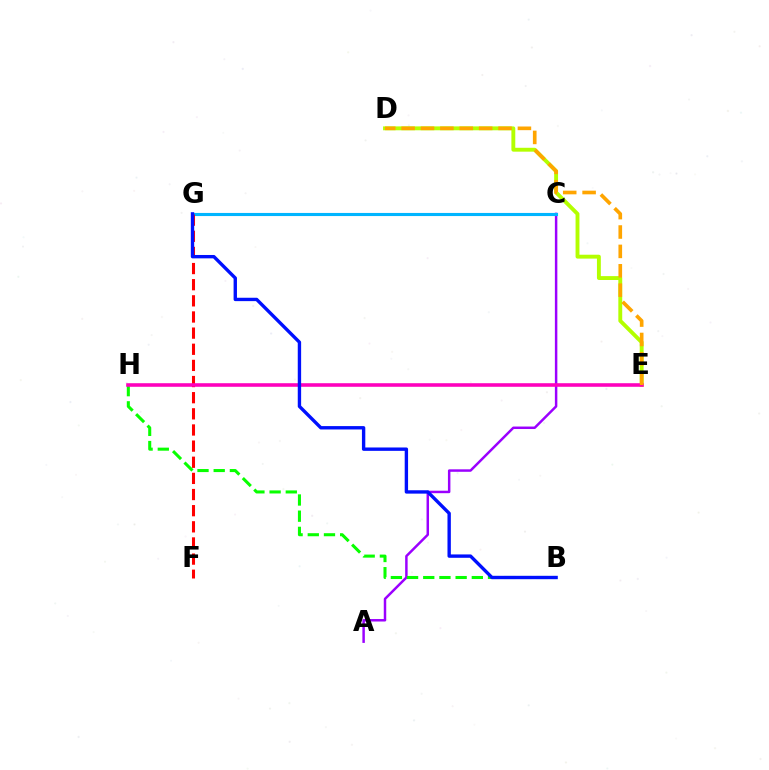{('E', 'H'): [{'color': '#00ff9d', 'line_style': 'solid', 'thickness': 1.5}, {'color': '#ff00bd', 'line_style': 'solid', 'thickness': 2.57}], ('A', 'C'): [{'color': '#9b00ff', 'line_style': 'solid', 'thickness': 1.78}], ('D', 'E'): [{'color': '#b3ff00', 'line_style': 'solid', 'thickness': 2.8}, {'color': '#ffa500', 'line_style': 'dashed', 'thickness': 2.63}], ('B', 'H'): [{'color': '#08ff00', 'line_style': 'dashed', 'thickness': 2.2}], ('C', 'G'): [{'color': '#00b5ff', 'line_style': 'solid', 'thickness': 2.24}], ('F', 'G'): [{'color': '#ff0000', 'line_style': 'dashed', 'thickness': 2.19}], ('B', 'G'): [{'color': '#0010ff', 'line_style': 'solid', 'thickness': 2.43}]}